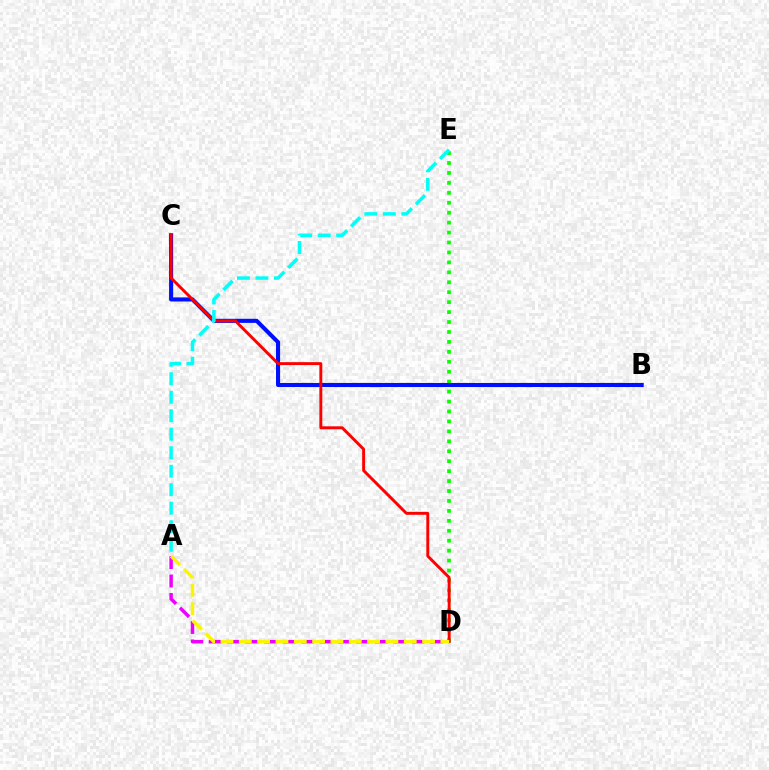{('D', 'E'): [{'color': '#08ff00', 'line_style': 'dotted', 'thickness': 2.7}], ('A', 'D'): [{'color': '#ee00ff', 'line_style': 'dashed', 'thickness': 2.51}, {'color': '#fcf500', 'line_style': 'dashed', 'thickness': 2.49}], ('B', 'C'): [{'color': '#0010ff', 'line_style': 'solid', 'thickness': 2.94}], ('C', 'D'): [{'color': '#ff0000', 'line_style': 'solid', 'thickness': 2.1}], ('A', 'E'): [{'color': '#00fff6', 'line_style': 'dashed', 'thickness': 2.51}]}